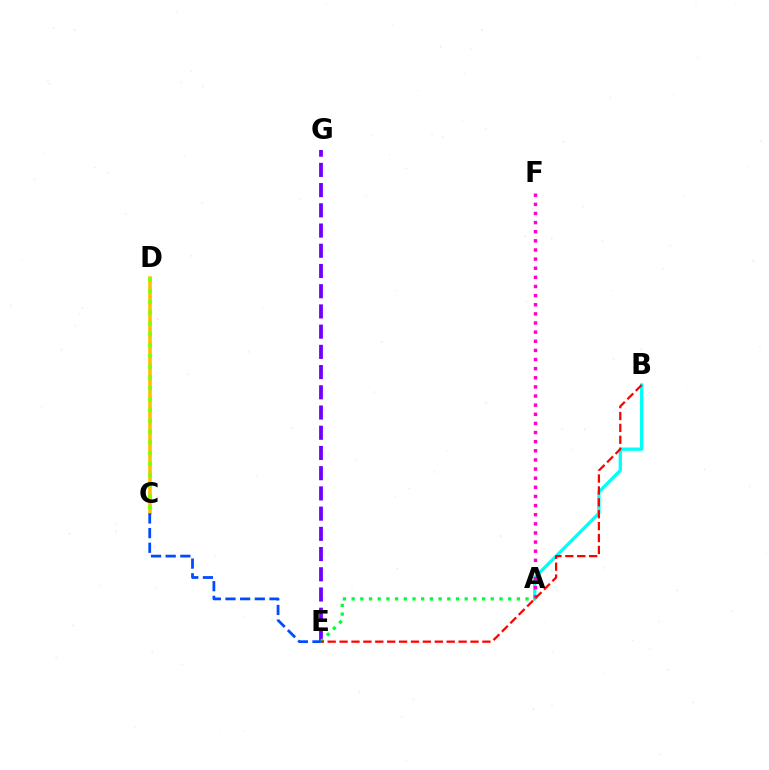{('A', 'B'): [{'color': '#00fff6', 'line_style': 'solid', 'thickness': 2.37}], ('C', 'D'): [{'color': '#ffbd00', 'line_style': 'solid', 'thickness': 2.57}, {'color': '#84ff00', 'line_style': 'dotted', 'thickness': 2.94}], ('A', 'F'): [{'color': '#ff00cf', 'line_style': 'dotted', 'thickness': 2.48}], ('E', 'G'): [{'color': '#7200ff', 'line_style': 'dashed', 'thickness': 2.75}], ('A', 'E'): [{'color': '#00ff39', 'line_style': 'dotted', 'thickness': 2.36}], ('B', 'E'): [{'color': '#ff0000', 'line_style': 'dashed', 'thickness': 1.62}], ('C', 'E'): [{'color': '#004bff', 'line_style': 'dashed', 'thickness': 1.99}]}